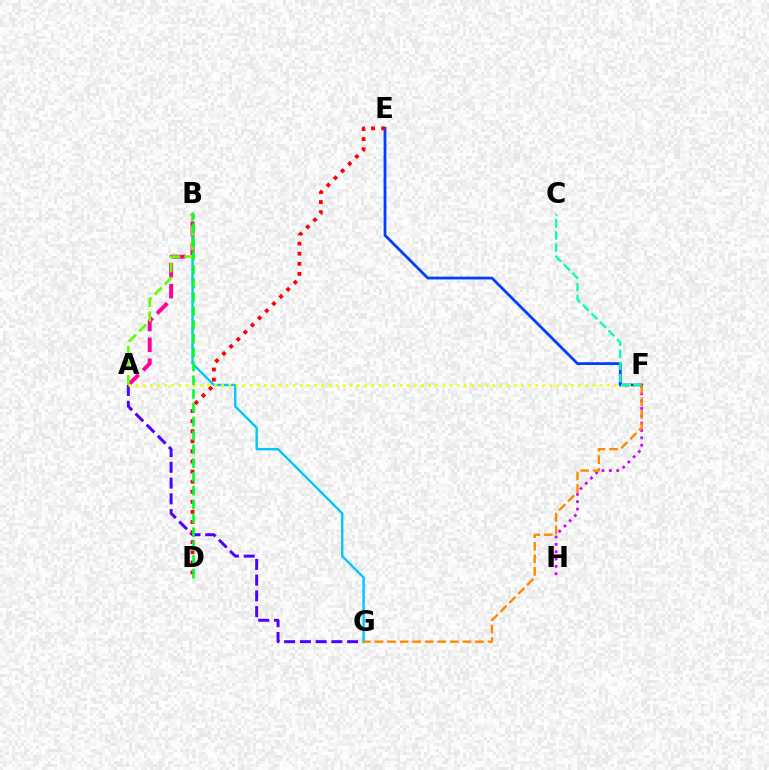{('A', 'G'): [{'color': '#4f00ff', 'line_style': 'dashed', 'thickness': 2.14}], ('F', 'H'): [{'color': '#d600ff', 'line_style': 'dotted', 'thickness': 2.0}], ('B', 'G'): [{'color': '#00c7ff', 'line_style': 'solid', 'thickness': 1.72}], ('A', 'B'): [{'color': '#ff00a0', 'line_style': 'dashed', 'thickness': 2.83}, {'color': '#66ff00', 'line_style': 'dashed', 'thickness': 1.97}], ('E', 'F'): [{'color': '#003fff', 'line_style': 'solid', 'thickness': 2.0}], ('D', 'E'): [{'color': '#ff0000', 'line_style': 'dotted', 'thickness': 2.74}], ('A', 'F'): [{'color': '#eeff00', 'line_style': 'dotted', 'thickness': 1.94}], ('C', 'F'): [{'color': '#00ffaf', 'line_style': 'dashed', 'thickness': 1.64}], ('F', 'G'): [{'color': '#ff8800', 'line_style': 'dashed', 'thickness': 1.71}], ('B', 'D'): [{'color': '#00ff27', 'line_style': 'dashed', 'thickness': 1.88}]}